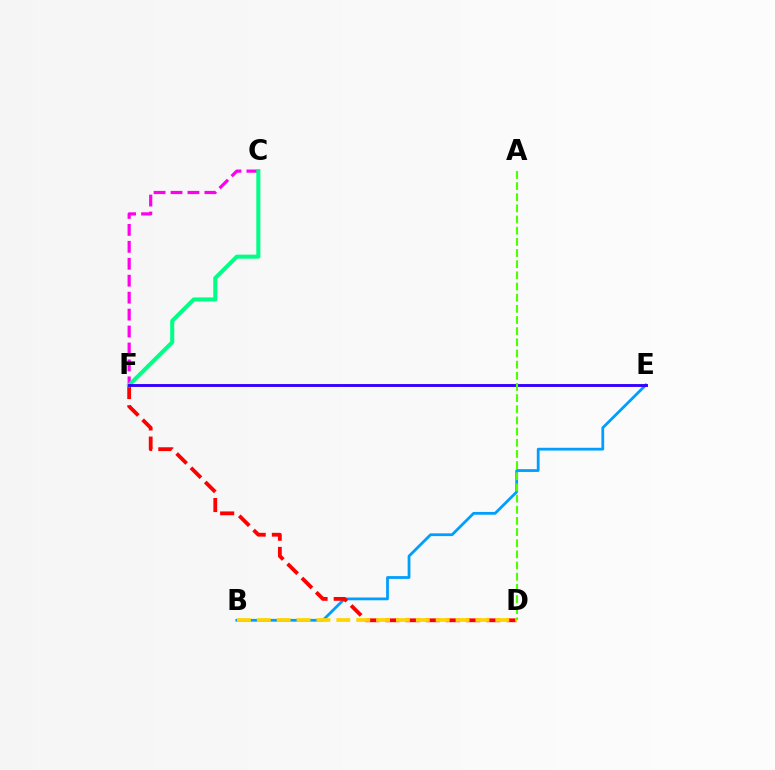{('C', 'F'): [{'color': '#ff00ed', 'line_style': 'dashed', 'thickness': 2.3}, {'color': '#00ff86', 'line_style': 'solid', 'thickness': 2.91}], ('B', 'E'): [{'color': '#009eff', 'line_style': 'solid', 'thickness': 2.0}], ('D', 'F'): [{'color': '#ff0000', 'line_style': 'dashed', 'thickness': 2.74}], ('B', 'D'): [{'color': '#ffd500', 'line_style': 'dashed', 'thickness': 2.7}], ('E', 'F'): [{'color': '#3700ff', 'line_style': 'solid', 'thickness': 2.08}], ('A', 'D'): [{'color': '#4fff00', 'line_style': 'dashed', 'thickness': 1.52}]}